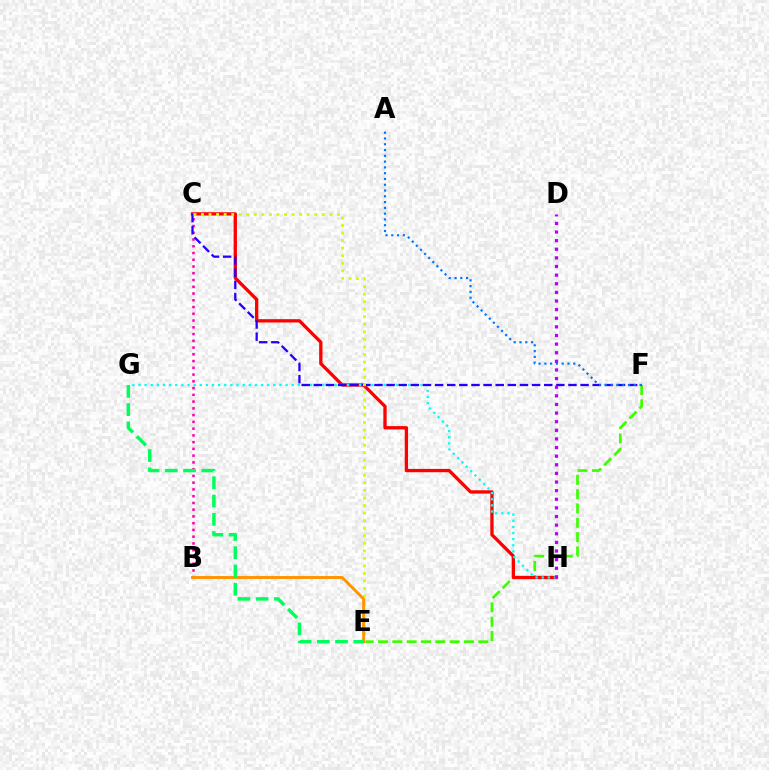{('E', 'F'): [{'color': '#3dff00', 'line_style': 'dashed', 'thickness': 1.95}], ('C', 'H'): [{'color': '#ff0000', 'line_style': 'solid', 'thickness': 2.39}], ('B', 'C'): [{'color': '#ff00ac', 'line_style': 'dotted', 'thickness': 1.84}], ('G', 'H'): [{'color': '#00fff6', 'line_style': 'dotted', 'thickness': 1.67}], ('C', 'F'): [{'color': '#2500ff', 'line_style': 'dashed', 'thickness': 1.65}], ('D', 'H'): [{'color': '#b900ff', 'line_style': 'dotted', 'thickness': 2.34}], ('C', 'E'): [{'color': '#d1ff00', 'line_style': 'dotted', 'thickness': 2.05}], ('A', 'F'): [{'color': '#0074ff', 'line_style': 'dotted', 'thickness': 1.57}], ('B', 'E'): [{'color': '#ff9400', 'line_style': 'solid', 'thickness': 2.1}], ('E', 'G'): [{'color': '#00ff5c', 'line_style': 'dashed', 'thickness': 2.48}]}